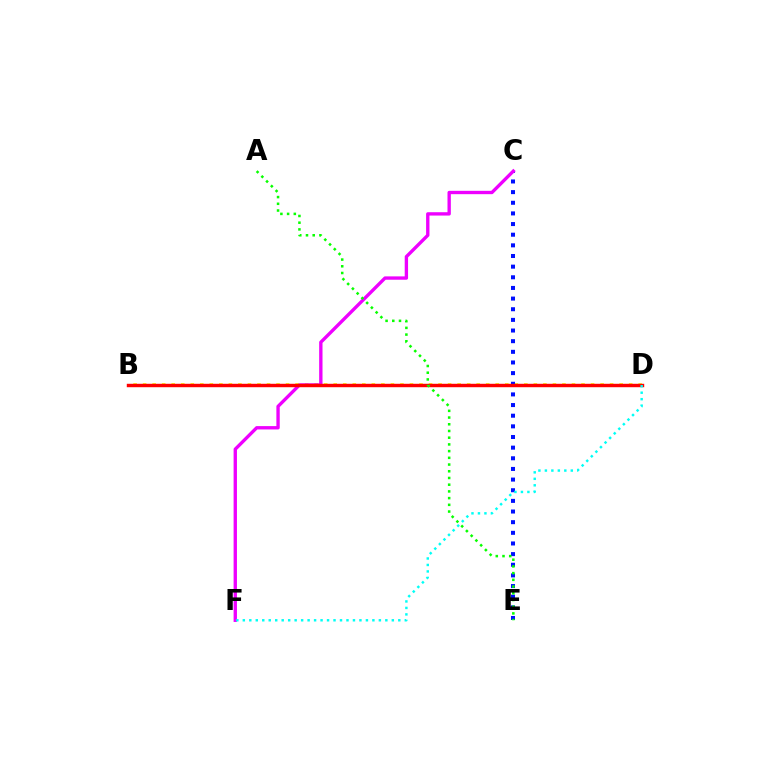{('B', 'D'): [{'color': '#fcf500', 'line_style': 'dotted', 'thickness': 2.59}, {'color': '#ff0000', 'line_style': 'solid', 'thickness': 2.47}], ('C', 'E'): [{'color': '#0010ff', 'line_style': 'dotted', 'thickness': 2.89}], ('C', 'F'): [{'color': '#ee00ff', 'line_style': 'solid', 'thickness': 2.41}], ('D', 'F'): [{'color': '#00fff6', 'line_style': 'dotted', 'thickness': 1.76}], ('A', 'E'): [{'color': '#08ff00', 'line_style': 'dotted', 'thickness': 1.82}]}